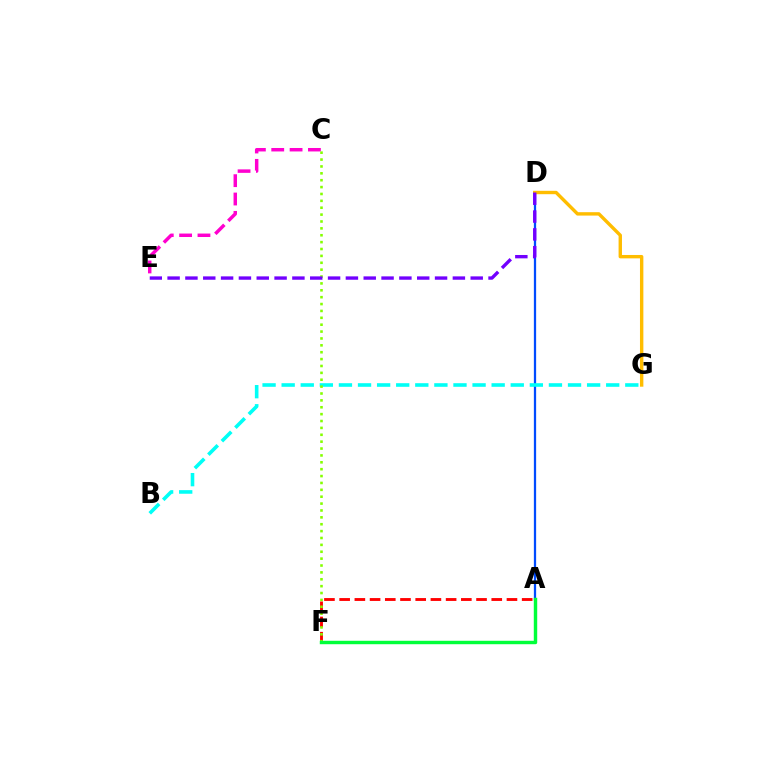{('A', 'D'): [{'color': '#004bff', 'line_style': 'solid', 'thickness': 1.63}], ('C', 'E'): [{'color': '#ff00cf', 'line_style': 'dashed', 'thickness': 2.49}], ('D', 'G'): [{'color': '#ffbd00', 'line_style': 'solid', 'thickness': 2.44}], ('A', 'F'): [{'color': '#ff0000', 'line_style': 'dashed', 'thickness': 2.07}, {'color': '#00ff39', 'line_style': 'solid', 'thickness': 2.47}], ('B', 'G'): [{'color': '#00fff6', 'line_style': 'dashed', 'thickness': 2.59}], ('C', 'F'): [{'color': '#84ff00', 'line_style': 'dotted', 'thickness': 1.87}], ('D', 'E'): [{'color': '#7200ff', 'line_style': 'dashed', 'thickness': 2.42}]}